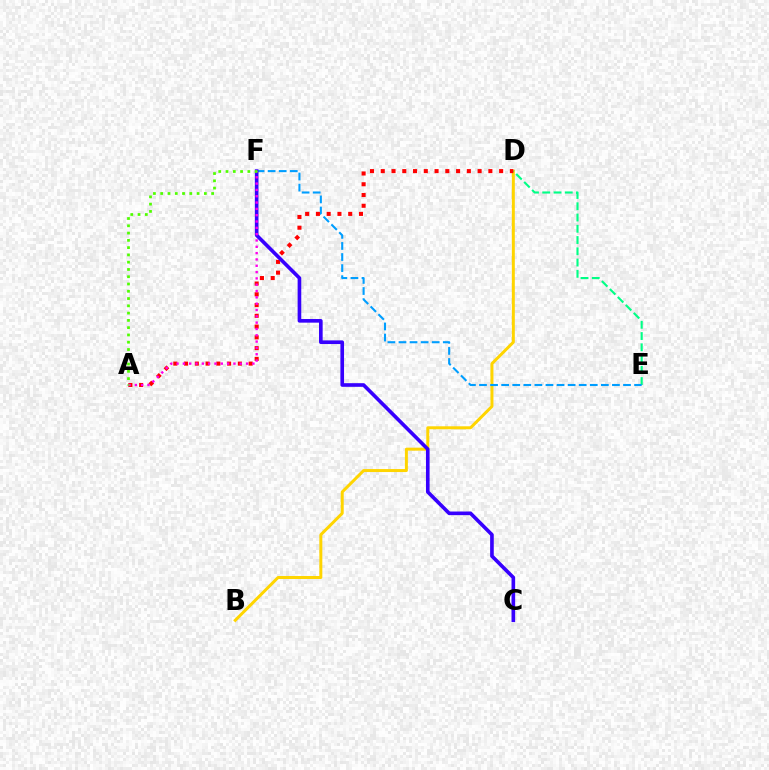{('B', 'D'): [{'color': '#ffd500', 'line_style': 'solid', 'thickness': 2.15}], ('D', 'E'): [{'color': '#00ff86', 'line_style': 'dashed', 'thickness': 1.53}], ('E', 'F'): [{'color': '#009eff', 'line_style': 'dashed', 'thickness': 1.5}], ('A', 'D'): [{'color': '#ff0000', 'line_style': 'dotted', 'thickness': 2.92}], ('C', 'F'): [{'color': '#3700ff', 'line_style': 'solid', 'thickness': 2.62}], ('A', 'F'): [{'color': '#ff00ed', 'line_style': 'dotted', 'thickness': 1.72}, {'color': '#4fff00', 'line_style': 'dotted', 'thickness': 1.98}]}